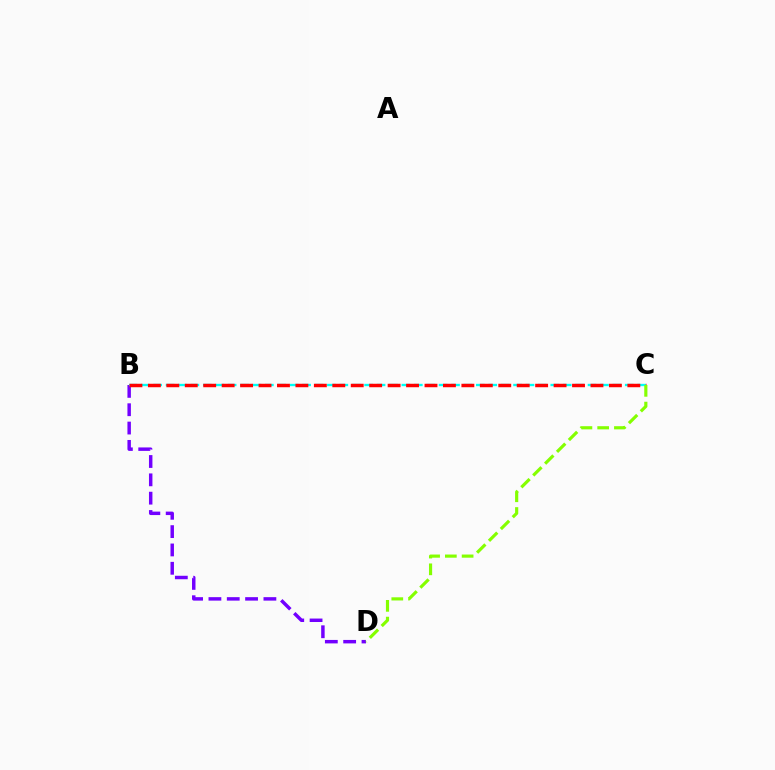{('B', 'D'): [{'color': '#7200ff', 'line_style': 'dashed', 'thickness': 2.49}], ('B', 'C'): [{'color': '#00fff6', 'line_style': 'dashed', 'thickness': 1.69}, {'color': '#ff0000', 'line_style': 'dashed', 'thickness': 2.51}], ('C', 'D'): [{'color': '#84ff00', 'line_style': 'dashed', 'thickness': 2.28}]}